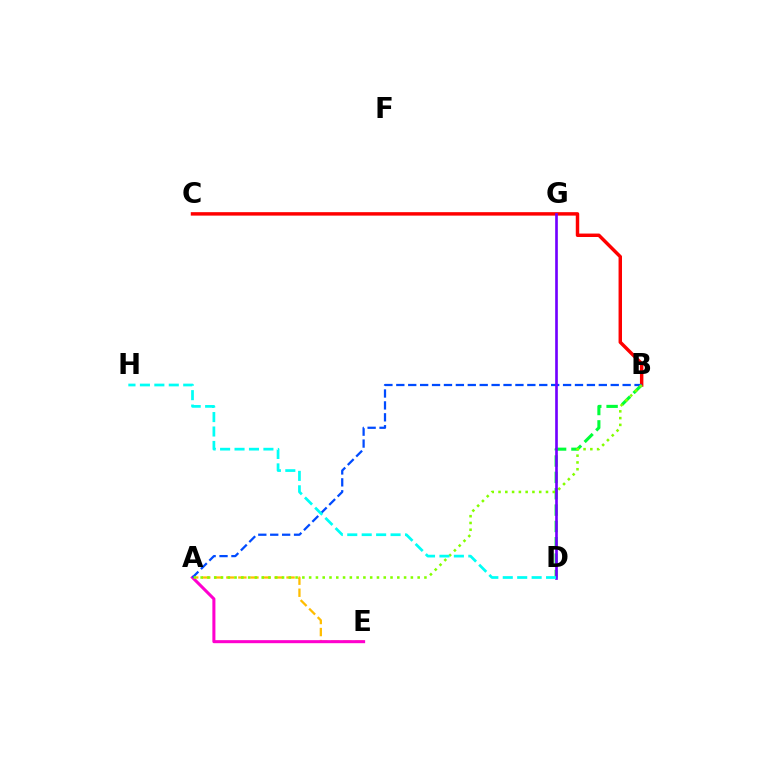{('A', 'E'): [{'color': '#ffbd00', 'line_style': 'dashed', 'thickness': 1.64}, {'color': '#ff00cf', 'line_style': 'solid', 'thickness': 2.19}], ('B', 'C'): [{'color': '#ff0000', 'line_style': 'solid', 'thickness': 2.48}], ('B', 'D'): [{'color': '#00ff39', 'line_style': 'dashed', 'thickness': 2.22}], ('A', 'B'): [{'color': '#004bff', 'line_style': 'dashed', 'thickness': 1.62}, {'color': '#84ff00', 'line_style': 'dotted', 'thickness': 1.84}], ('D', 'G'): [{'color': '#7200ff', 'line_style': 'solid', 'thickness': 1.92}], ('D', 'H'): [{'color': '#00fff6', 'line_style': 'dashed', 'thickness': 1.96}]}